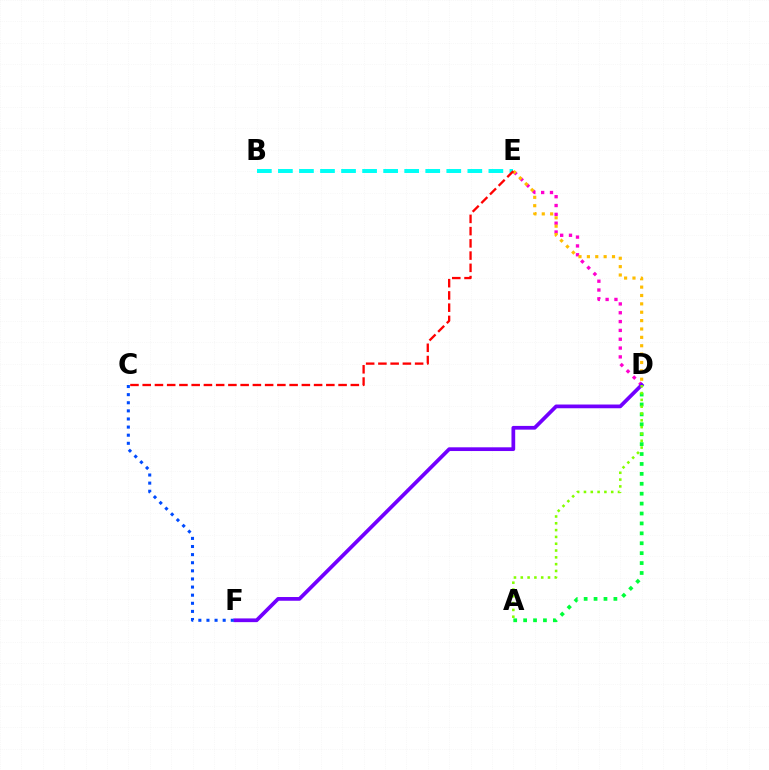{('A', 'D'): [{'color': '#00ff39', 'line_style': 'dotted', 'thickness': 2.69}, {'color': '#84ff00', 'line_style': 'dotted', 'thickness': 1.85}], ('D', 'E'): [{'color': '#ff00cf', 'line_style': 'dotted', 'thickness': 2.4}, {'color': '#ffbd00', 'line_style': 'dotted', 'thickness': 2.27}], ('B', 'E'): [{'color': '#00fff6', 'line_style': 'dashed', 'thickness': 2.86}], ('D', 'F'): [{'color': '#7200ff', 'line_style': 'solid', 'thickness': 2.68}], ('C', 'F'): [{'color': '#004bff', 'line_style': 'dotted', 'thickness': 2.2}], ('C', 'E'): [{'color': '#ff0000', 'line_style': 'dashed', 'thickness': 1.66}]}